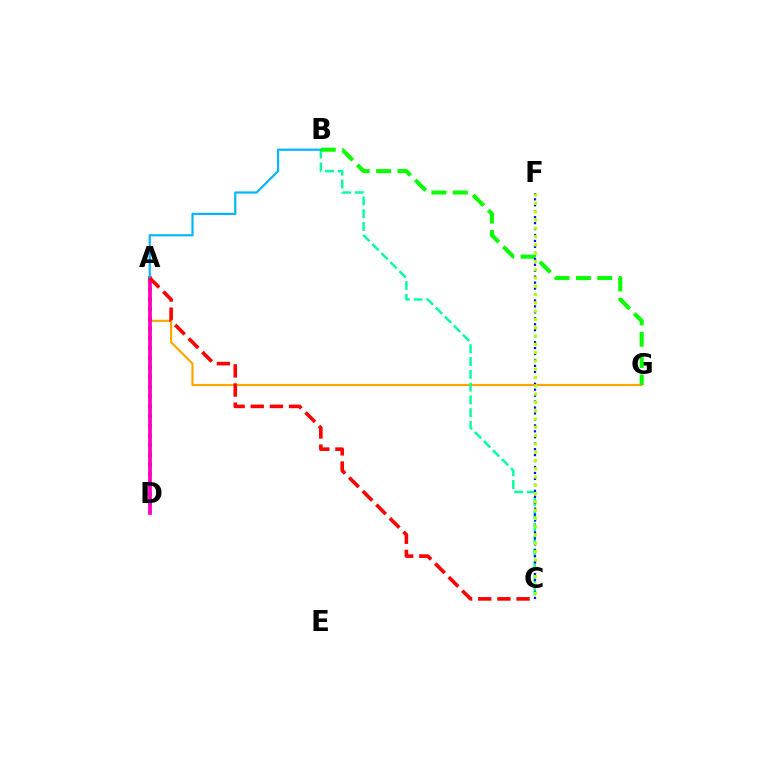{('A', 'G'): [{'color': '#ffa500', 'line_style': 'solid', 'thickness': 1.57}], ('A', 'D'): [{'color': '#9b00ff', 'line_style': 'dotted', 'thickness': 2.64}, {'color': '#ff00bd', 'line_style': 'solid', 'thickness': 2.7}], ('B', 'C'): [{'color': '#00ff9d', 'line_style': 'dashed', 'thickness': 1.74}], ('A', 'B'): [{'color': '#00b5ff', 'line_style': 'solid', 'thickness': 1.57}], ('B', 'G'): [{'color': '#08ff00', 'line_style': 'dashed', 'thickness': 2.91}], ('C', 'F'): [{'color': '#0010ff', 'line_style': 'dotted', 'thickness': 1.62}, {'color': '#b3ff00', 'line_style': 'dotted', 'thickness': 2.25}], ('A', 'C'): [{'color': '#ff0000', 'line_style': 'dashed', 'thickness': 2.6}]}